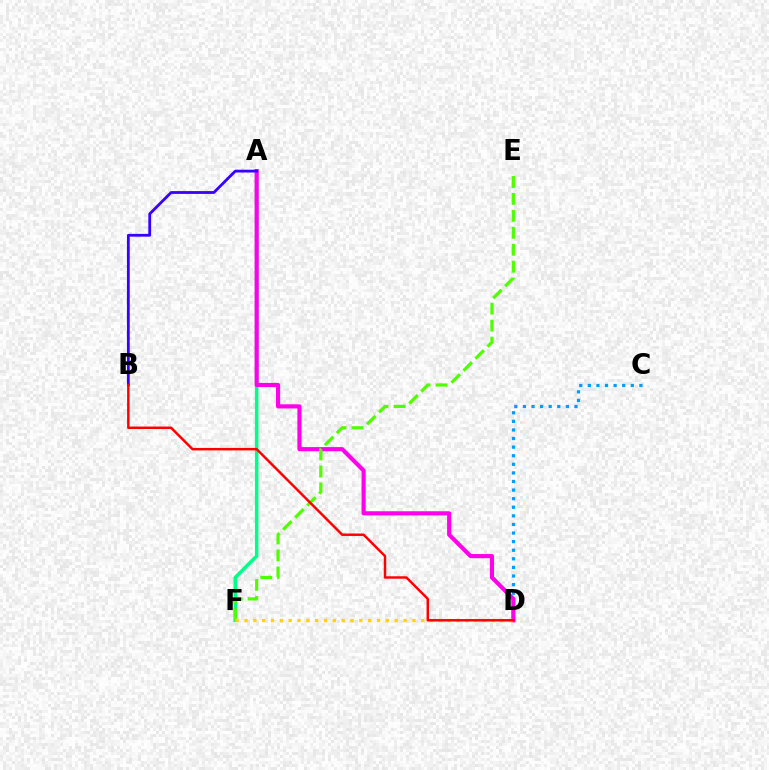{('C', 'D'): [{'color': '#009eff', 'line_style': 'dotted', 'thickness': 2.33}], ('A', 'F'): [{'color': '#00ff86', 'line_style': 'solid', 'thickness': 2.53}], ('A', 'D'): [{'color': '#ff00ed', 'line_style': 'solid', 'thickness': 2.98}], ('E', 'F'): [{'color': '#4fff00', 'line_style': 'dashed', 'thickness': 2.3}], ('A', 'B'): [{'color': '#3700ff', 'line_style': 'solid', 'thickness': 2.01}], ('D', 'F'): [{'color': '#ffd500', 'line_style': 'dotted', 'thickness': 2.4}], ('B', 'D'): [{'color': '#ff0000', 'line_style': 'solid', 'thickness': 1.77}]}